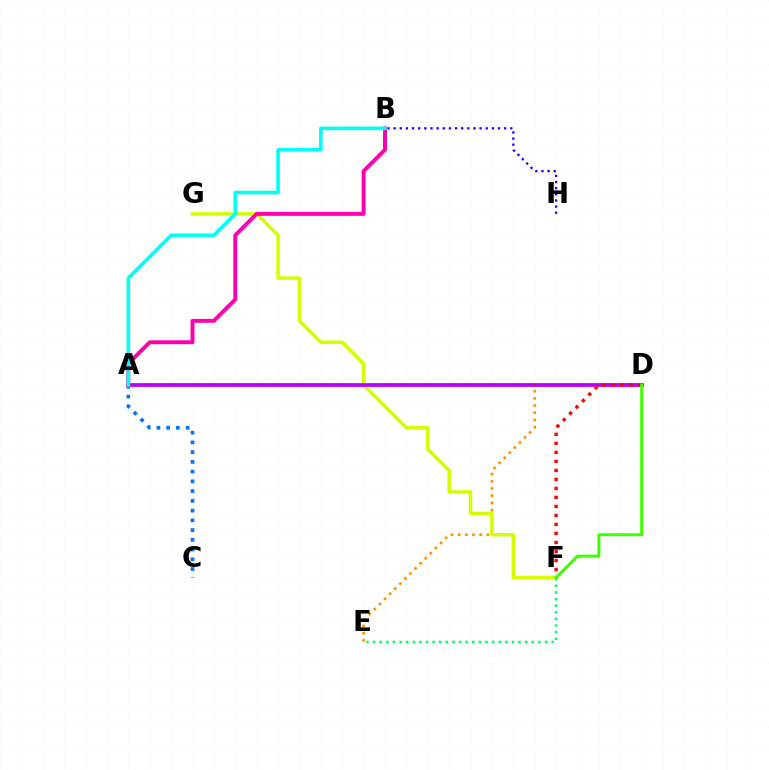{('D', 'E'): [{'color': '#ff9400', 'line_style': 'dotted', 'thickness': 1.95}], ('A', 'C'): [{'color': '#0074ff', 'line_style': 'dotted', 'thickness': 2.65}], ('F', 'G'): [{'color': '#d1ff00', 'line_style': 'solid', 'thickness': 2.48}], ('B', 'H'): [{'color': '#2500ff', 'line_style': 'dotted', 'thickness': 1.67}], ('A', 'D'): [{'color': '#b900ff', 'line_style': 'solid', 'thickness': 2.69}], ('A', 'B'): [{'color': '#ff00ac', 'line_style': 'solid', 'thickness': 2.82}, {'color': '#00fff6', 'line_style': 'solid', 'thickness': 2.59}], ('E', 'F'): [{'color': '#00ff5c', 'line_style': 'dotted', 'thickness': 1.8}], ('D', 'F'): [{'color': '#ff0000', 'line_style': 'dotted', 'thickness': 2.45}, {'color': '#3dff00', 'line_style': 'solid', 'thickness': 2.13}]}